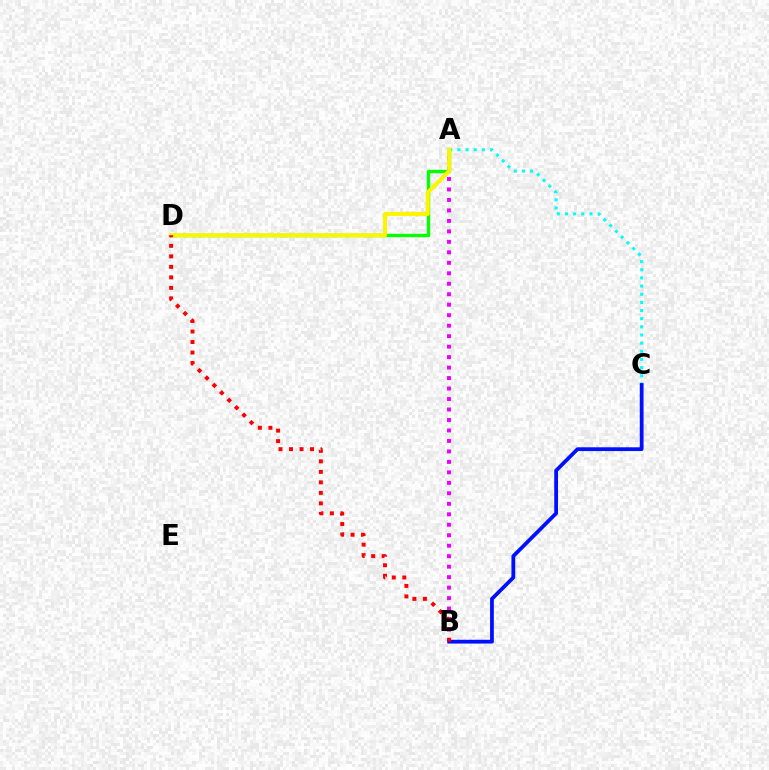{('A', 'D'): [{'color': '#08ff00', 'line_style': 'solid', 'thickness': 2.43}, {'color': '#fcf500', 'line_style': 'solid', 'thickness': 2.94}], ('A', 'C'): [{'color': '#00fff6', 'line_style': 'dotted', 'thickness': 2.22}], ('A', 'B'): [{'color': '#ee00ff', 'line_style': 'dotted', 'thickness': 2.85}], ('B', 'C'): [{'color': '#0010ff', 'line_style': 'solid', 'thickness': 2.72}], ('B', 'D'): [{'color': '#ff0000', 'line_style': 'dotted', 'thickness': 2.85}]}